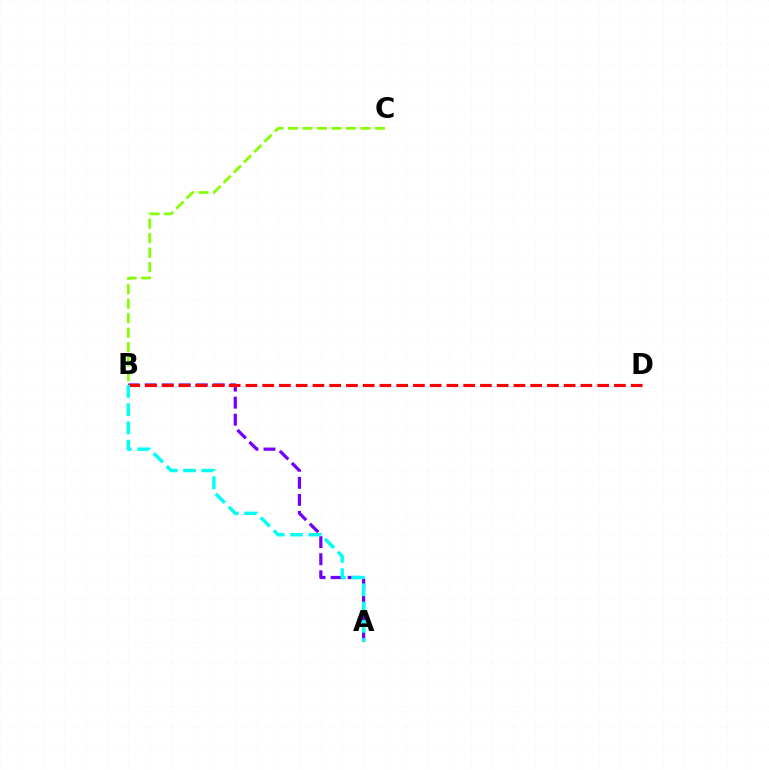{('A', 'B'): [{'color': '#7200ff', 'line_style': 'dashed', 'thickness': 2.32}, {'color': '#00fff6', 'line_style': 'dashed', 'thickness': 2.48}], ('B', 'D'): [{'color': '#ff0000', 'line_style': 'dashed', 'thickness': 2.28}], ('B', 'C'): [{'color': '#84ff00', 'line_style': 'dashed', 'thickness': 1.97}]}